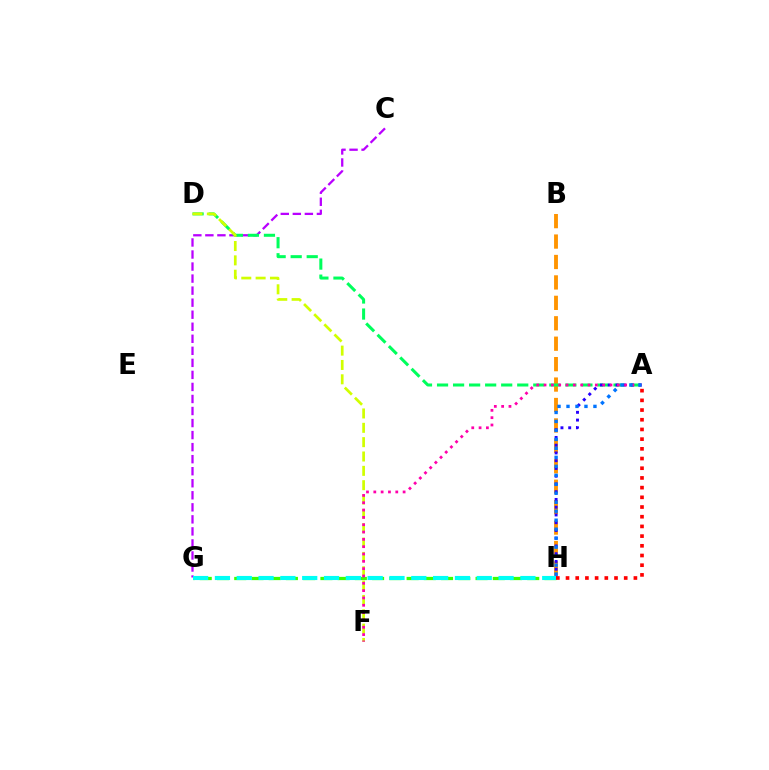{('C', 'G'): [{'color': '#b900ff', 'line_style': 'dashed', 'thickness': 1.64}], ('B', 'H'): [{'color': '#ff9400', 'line_style': 'dashed', 'thickness': 2.78}], ('A', 'D'): [{'color': '#00ff5c', 'line_style': 'dashed', 'thickness': 2.18}], ('G', 'H'): [{'color': '#3dff00', 'line_style': 'dashed', 'thickness': 2.34}, {'color': '#00fff6', 'line_style': 'dashed', 'thickness': 2.96}], ('D', 'F'): [{'color': '#d1ff00', 'line_style': 'dashed', 'thickness': 1.95}], ('A', 'H'): [{'color': '#2500ff', 'line_style': 'dotted', 'thickness': 2.11}, {'color': '#0074ff', 'line_style': 'dotted', 'thickness': 2.44}, {'color': '#ff0000', 'line_style': 'dotted', 'thickness': 2.63}], ('A', 'F'): [{'color': '#ff00ac', 'line_style': 'dotted', 'thickness': 1.99}]}